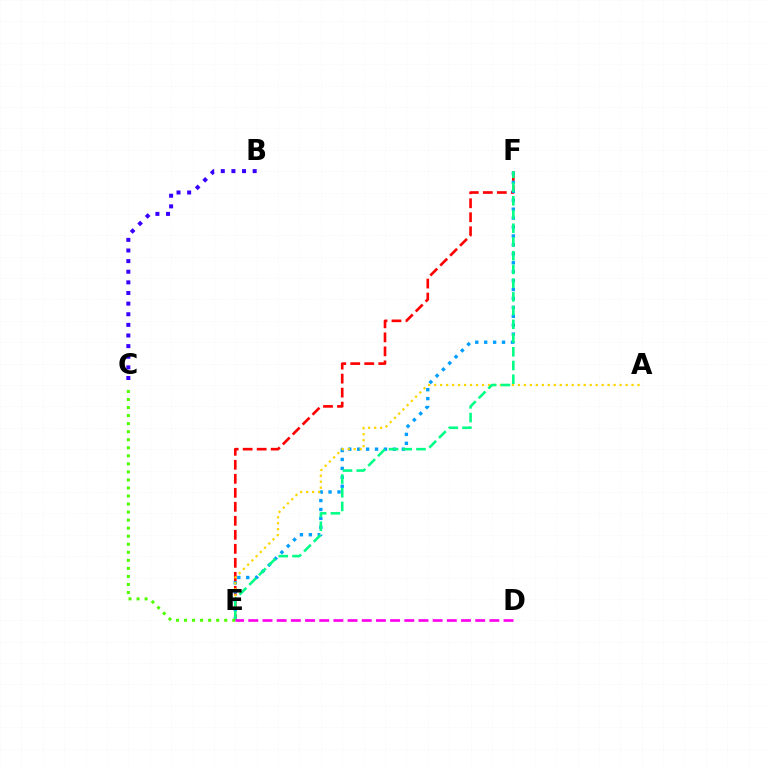{('E', 'F'): [{'color': '#ff0000', 'line_style': 'dashed', 'thickness': 1.9}, {'color': '#009eff', 'line_style': 'dotted', 'thickness': 2.43}, {'color': '#00ff86', 'line_style': 'dashed', 'thickness': 1.86}], ('A', 'E'): [{'color': '#ffd500', 'line_style': 'dotted', 'thickness': 1.63}], ('C', 'E'): [{'color': '#4fff00', 'line_style': 'dotted', 'thickness': 2.19}], ('D', 'E'): [{'color': '#ff00ed', 'line_style': 'dashed', 'thickness': 1.93}], ('B', 'C'): [{'color': '#3700ff', 'line_style': 'dotted', 'thickness': 2.89}]}